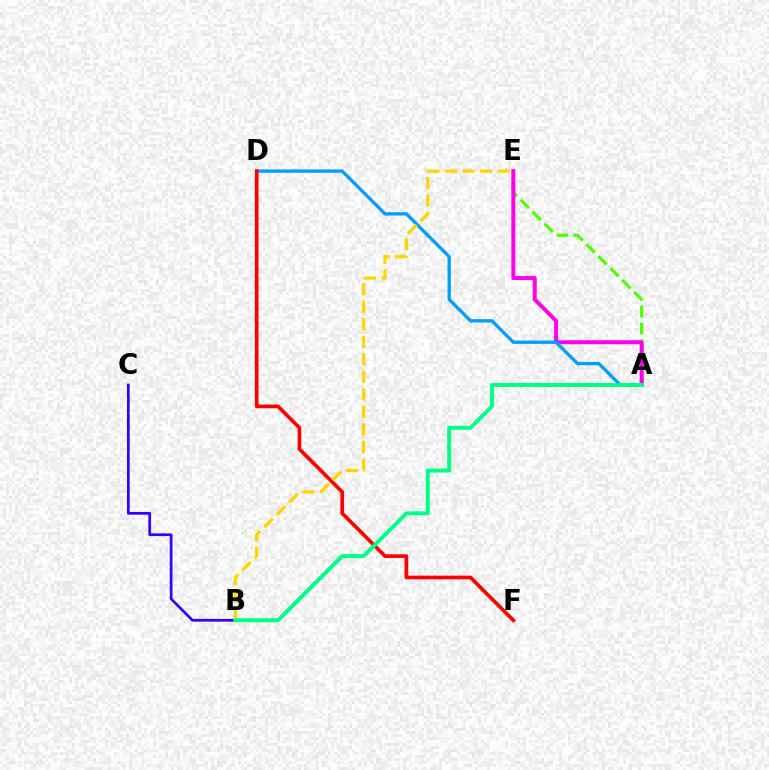{('B', 'C'): [{'color': '#3700ff', 'line_style': 'solid', 'thickness': 1.96}], ('A', 'E'): [{'color': '#4fff00', 'line_style': 'dashed', 'thickness': 2.29}, {'color': '#ff00ed', 'line_style': 'solid', 'thickness': 2.87}], ('A', 'D'): [{'color': '#009eff', 'line_style': 'solid', 'thickness': 2.4}], ('D', 'F'): [{'color': '#ff0000', 'line_style': 'solid', 'thickness': 2.66}], ('B', 'E'): [{'color': '#ffd500', 'line_style': 'dashed', 'thickness': 2.38}], ('A', 'B'): [{'color': '#00ff86', 'line_style': 'solid', 'thickness': 2.86}]}